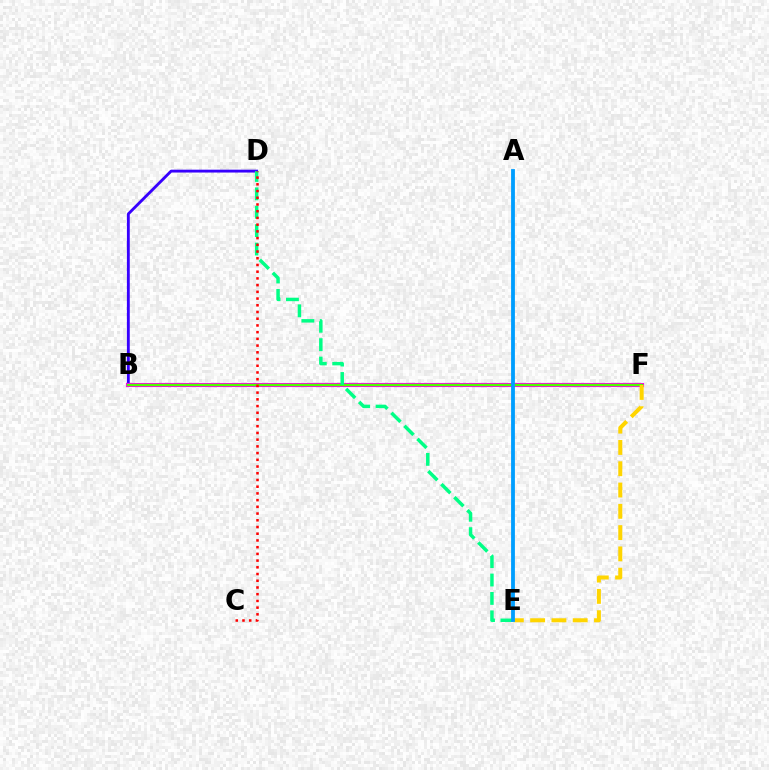{('B', 'D'): [{'color': '#3700ff', 'line_style': 'solid', 'thickness': 2.05}], ('B', 'F'): [{'color': '#ff00ed', 'line_style': 'solid', 'thickness': 2.98}, {'color': '#4fff00', 'line_style': 'solid', 'thickness': 1.68}], ('D', 'E'): [{'color': '#00ff86', 'line_style': 'dashed', 'thickness': 2.5}], ('E', 'F'): [{'color': '#ffd500', 'line_style': 'dashed', 'thickness': 2.89}], ('C', 'D'): [{'color': '#ff0000', 'line_style': 'dotted', 'thickness': 1.83}], ('A', 'E'): [{'color': '#009eff', 'line_style': 'solid', 'thickness': 2.74}]}